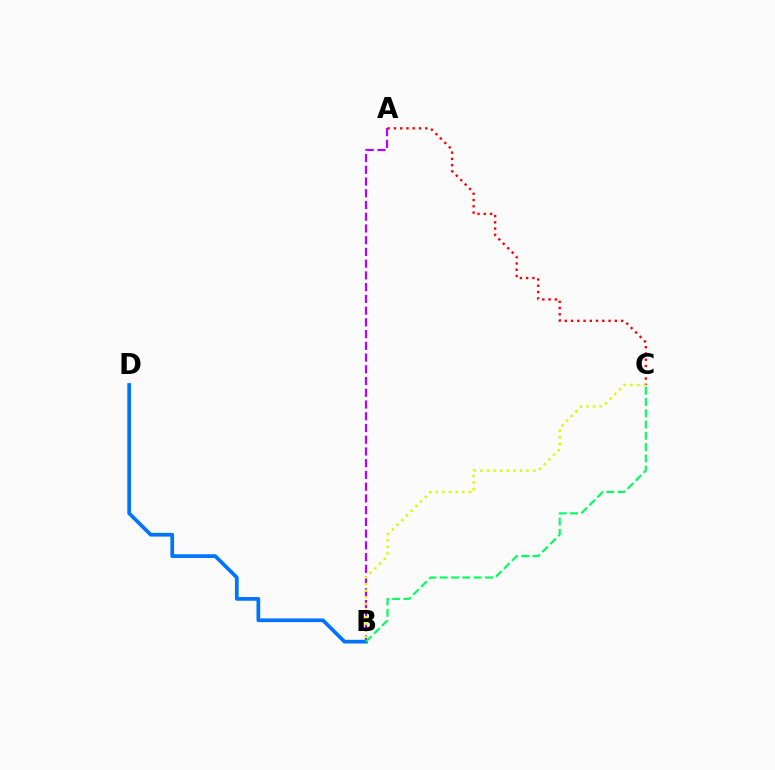{('A', 'B'): [{'color': '#b900ff', 'line_style': 'dashed', 'thickness': 1.59}], ('B', 'D'): [{'color': '#0074ff', 'line_style': 'solid', 'thickness': 2.67}], ('A', 'C'): [{'color': '#ff0000', 'line_style': 'dotted', 'thickness': 1.7}], ('B', 'C'): [{'color': '#00ff5c', 'line_style': 'dashed', 'thickness': 1.53}, {'color': '#d1ff00', 'line_style': 'dotted', 'thickness': 1.79}]}